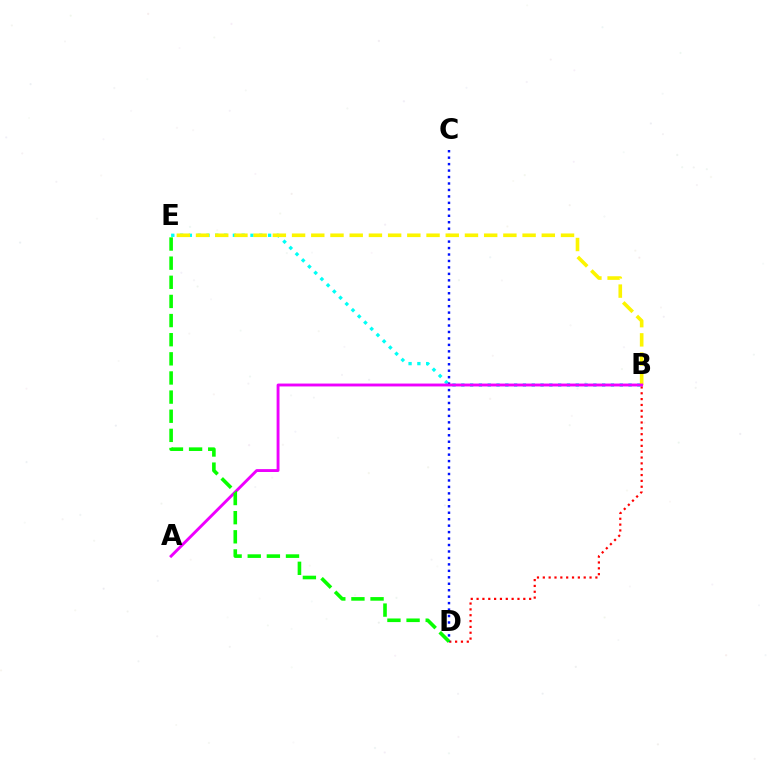{('B', 'D'): [{'color': '#ff0000', 'line_style': 'dotted', 'thickness': 1.59}], ('B', 'E'): [{'color': '#00fff6', 'line_style': 'dotted', 'thickness': 2.39}, {'color': '#fcf500', 'line_style': 'dashed', 'thickness': 2.61}], ('C', 'D'): [{'color': '#0010ff', 'line_style': 'dotted', 'thickness': 1.75}], ('A', 'B'): [{'color': '#ee00ff', 'line_style': 'solid', 'thickness': 2.07}], ('D', 'E'): [{'color': '#08ff00', 'line_style': 'dashed', 'thickness': 2.6}]}